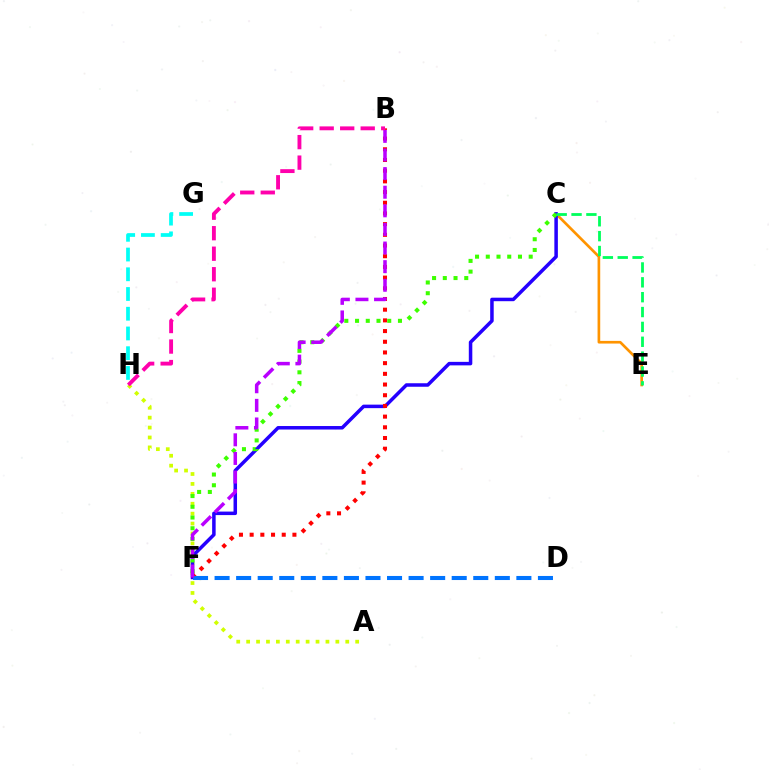{('A', 'H'): [{'color': '#d1ff00', 'line_style': 'dotted', 'thickness': 2.69}], ('C', 'E'): [{'color': '#ff9400', 'line_style': 'solid', 'thickness': 1.92}, {'color': '#00ff5c', 'line_style': 'dashed', 'thickness': 2.02}], ('C', 'F'): [{'color': '#2500ff', 'line_style': 'solid', 'thickness': 2.53}, {'color': '#3dff00', 'line_style': 'dotted', 'thickness': 2.91}], ('B', 'F'): [{'color': '#ff0000', 'line_style': 'dotted', 'thickness': 2.91}, {'color': '#b900ff', 'line_style': 'dashed', 'thickness': 2.53}], ('G', 'H'): [{'color': '#00fff6', 'line_style': 'dashed', 'thickness': 2.68}], ('D', 'F'): [{'color': '#0074ff', 'line_style': 'dashed', 'thickness': 2.93}], ('B', 'H'): [{'color': '#ff00ac', 'line_style': 'dashed', 'thickness': 2.79}]}